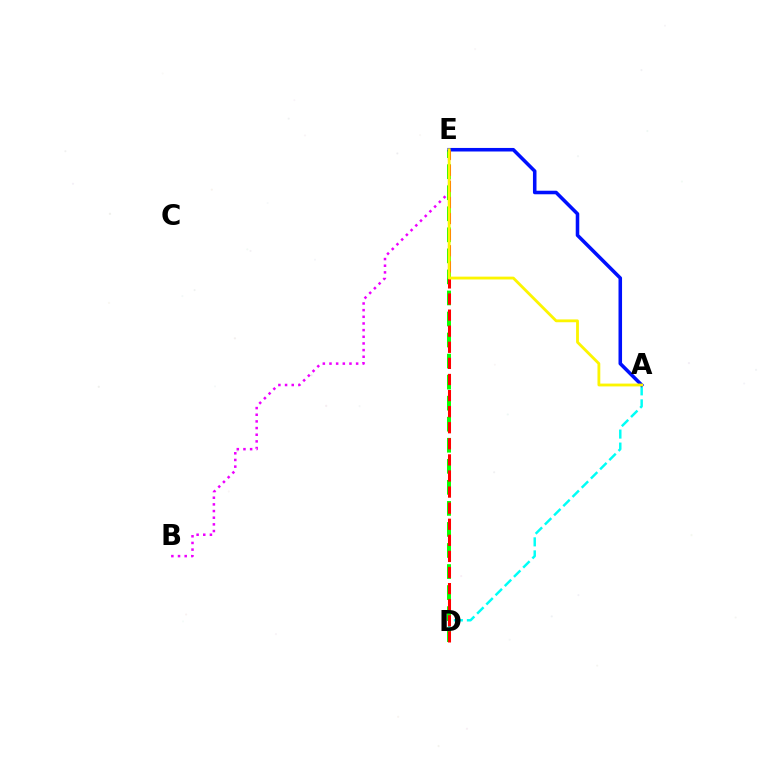{('B', 'E'): [{'color': '#ee00ff', 'line_style': 'dotted', 'thickness': 1.81}], ('D', 'E'): [{'color': '#08ff00', 'line_style': 'dashed', 'thickness': 2.86}, {'color': '#ff0000', 'line_style': 'dashed', 'thickness': 2.19}], ('A', 'D'): [{'color': '#00fff6', 'line_style': 'dashed', 'thickness': 1.77}], ('A', 'E'): [{'color': '#0010ff', 'line_style': 'solid', 'thickness': 2.55}, {'color': '#fcf500', 'line_style': 'solid', 'thickness': 2.03}]}